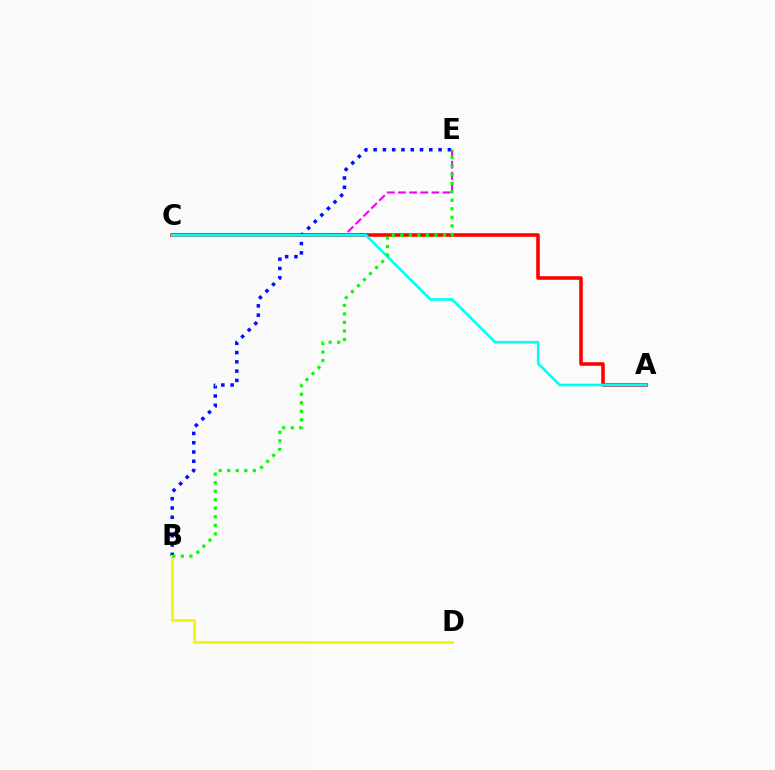{('B', 'E'): [{'color': '#0010ff', 'line_style': 'dotted', 'thickness': 2.52}, {'color': '#08ff00', 'line_style': 'dotted', 'thickness': 2.32}], ('C', 'E'): [{'color': '#ee00ff', 'line_style': 'dashed', 'thickness': 1.51}], ('A', 'C'): [{'color': '#ff0000', 'line_style': 'solid', 'thickness': 2.57}, {'color': '#00fff6', 'line_style': 'solid', 'thickness': 1.91}], ('B', 'D'): [{'color': '#fcf500', 'line_style': 'solid', 'thickness': 2.11}]}